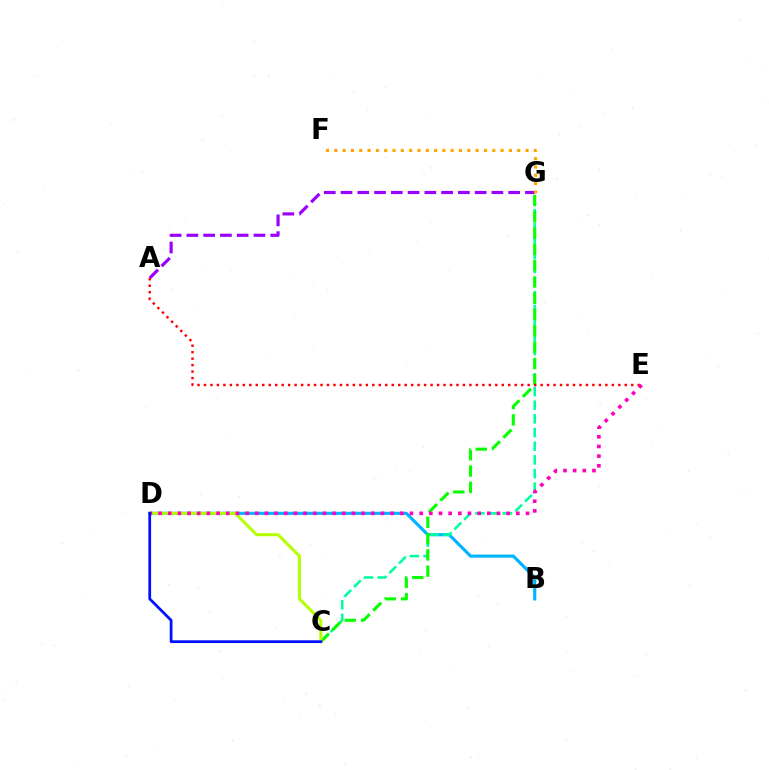{('B', 'D'): [{'color': '#00b5ff', 'line_style': 'solid', 'thickness': 2.27}], ('C', 'G'): [{'color': '#00ff9d', 'line_style': 'dashed', 'thickness': 1.86}, {'color': '#08ff00', 'line_style': 'dashed', 'thickness': 2.21}], ('A', 'G'): [{'color': '#9b00ff', 'line_style': 'dashed', 'thickness': 2.28}], ('F', 'G'): [{'color': '#ffa500', 'line_style': 'dotted', 'thickness': 2.26}], ('C', 'D'): [{'color': '#b3ff00', 'line_style': 'solid', 'thickness': 2.18}, {'color': '#0010ff', 'line_style': 'solid', 'thickness': 1.98}], ('A', 'E'): [{'color': '#ff0000', 'line_style': 'dotted', 'thickness': 1.76}], ('D', 'E'): [{'color': '#ff00bd', 'line_style': 'dotted', 'thickness': 2.63}]}